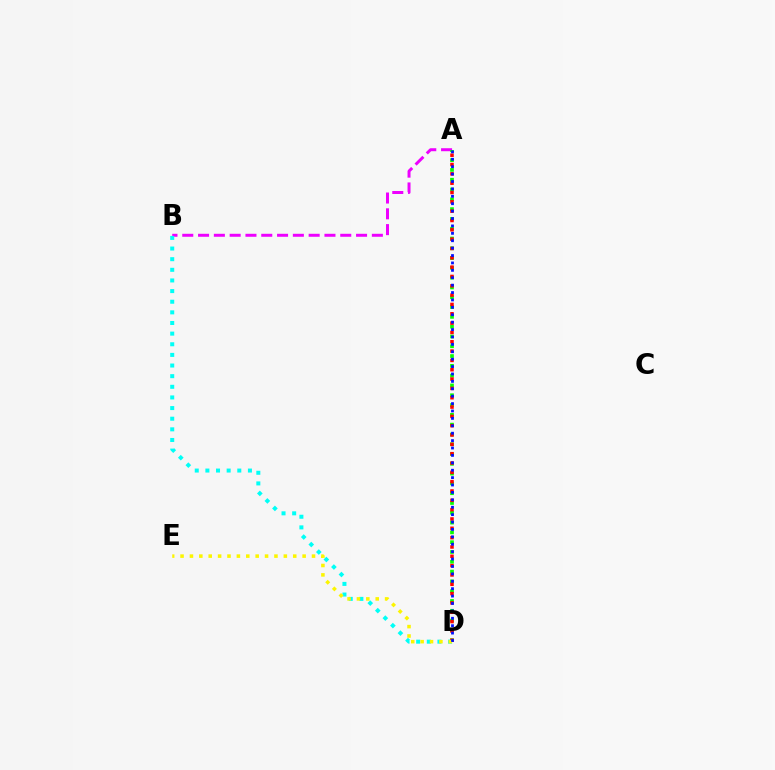{('A', 'B'): [{'color': '#ee00ff', 'line_style': 'dashed', 'thickness': 2.15}], ('A', 'D'): [{'color': '#08ff00', 'line_style': 'dotted', 'thickness': 2.66}, {'color': '#ff0000', 'line_style': 'dotted', 'thickness': 2.53}, {'color': '#0010ff', 'line_style': 'dotted', 'thickness': 2.01}], ('B', 'D'): [{'color': '#00fff6', 'line_style': 'dotted', 'thickness': 2.89}], ('D', 'E'): [{'color': '#fcf500', 'line_style': 'dotted', 'thickness': 2.55}]}